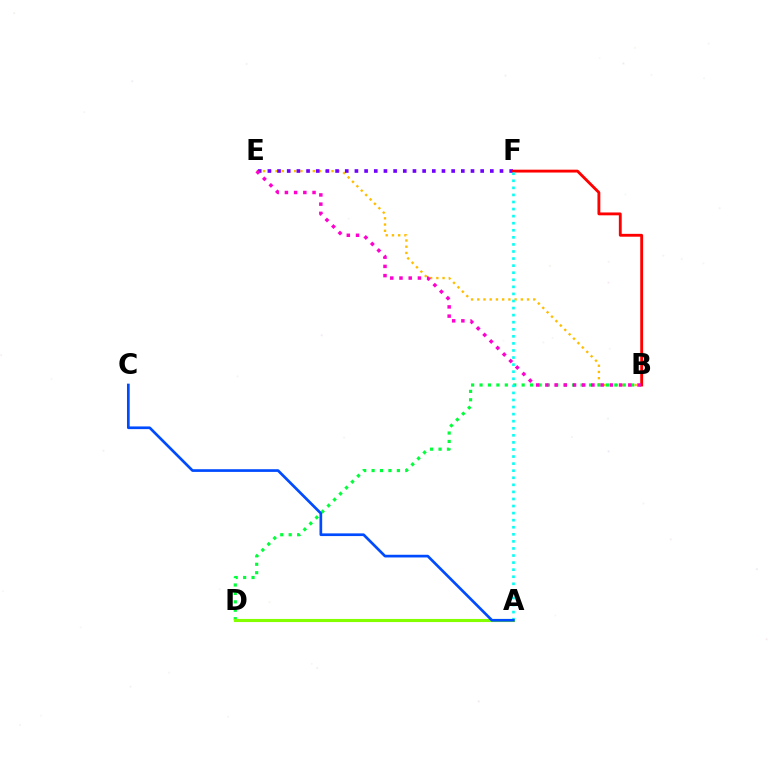{('B', 'E'): [{'color': '#ffbd00', 'line_style': 'dotted', 'thickness': 1.69}, {'color': '#ff00cf', 'line_style': 'dotted', 'thickness': 2.5}], ('E', 'F'): [{'color': '#7200ff', 'line_style': 'dotted', 'thickness': 2.63}], ('B', 'D'): [{'color': '#00ff39', 'line_style': 'dotted', 'thickness': 2.29}], ('A', 'D'): [{'color': '#84ff00', 'line_style': 'solid', 'thickness': 2.23}], ('B', 'F'): [{'color': '#ff0000', 'line_style': 'solid', 'thickness': 2.05}], ('A', 'F'): [{'color': '#00fff6', 'line_style': 'dotted', 'thickness': 1.92}], ('A', 'C'): [{'color': '#004bff', 'line_style': 'solid', 'thickness': 1.94}]}